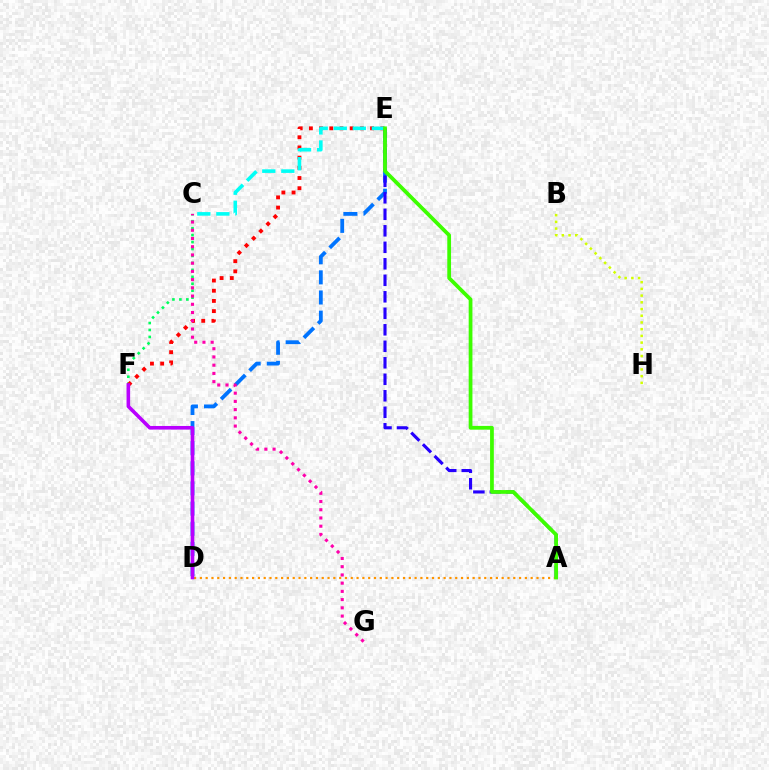{('A', 'D'): [{'color': '#ff9400', 'line_style': 'dotted', 'thickness': 1.58}], ('C', 'F'): [{'color': '#00ff5c', 'line_style': 'dotted', 'thickness': 1.89}], ('D', 'E'): [{'color': '#0074ff', 'line_style': 'dashed', 'thickness': 2.73}], ('E', 'F'): [{'color': '#ff0000', 'line_style': 'dotted', 'thickness': 2.77}], ('B', 'H'): [{'color': '#d1ff00', 'line_style': 'dotted', 'thickness': 1.82}], ('D', 'F'): [{'color': '#b900ff', 'line_style': 'solid', 'thickness': 2.59}], ('C', 'E'): [{'color': '#00fff6', 'line_style': 'dashed', 'thickness': 2.59}], ('A', 'E'): [{'color': '#2500ff', 'line_style': 'dashed', 'thickness': 2.24}, {'color': '#3dff00', 'line_style': 'solid', 'thickness': 2.7}], ('C', 'G'): [{'color': '#ff00ac', 'line_style': 'dotted', 'thickness': 2.24}]}